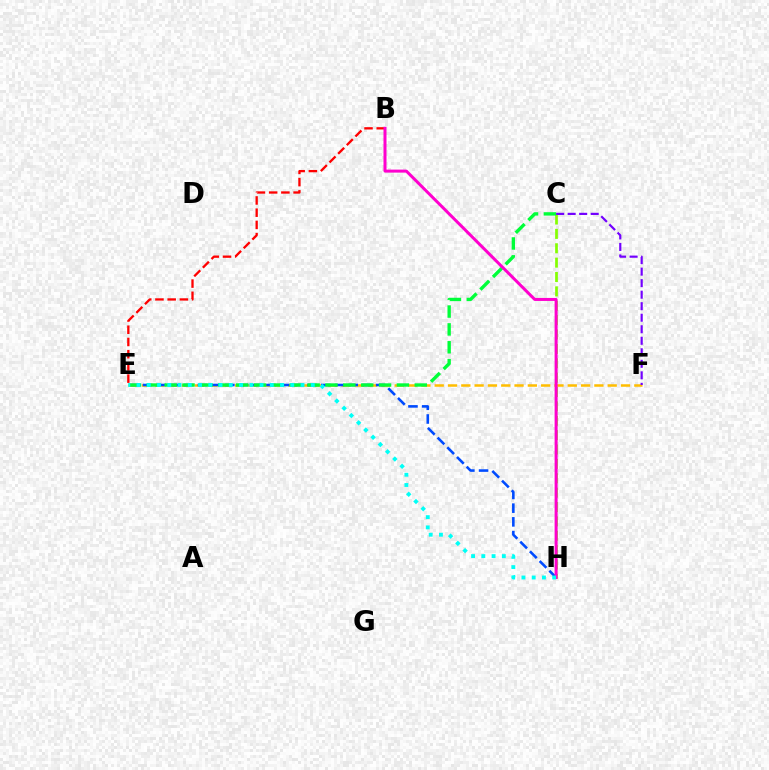{('E', 'F'): [{'color': '#ffbd00', 'line_style': 'dashed', 'thickness': 1.81}], ('E', 'H'): [{'color': '#004bff', 'line_style': 'dashed', 'thickness': 1.86}, {'color': '#00fff6', 'line_style': 'dotted', 'thickness': 2.78}], ('C', 'H'): [{'color': '#84ff00', 'line_style': 'dashed', 'thickness': 1.95}], ('C', 'E'): [{'color': '#00ff39', 'line_style': 'dashed', 'thickness': 2.43}], ('B', 'E'): [{'color': '#ff0000', 'line_style': 'dashed', 'thickness': 1.66}], ('C', 'F'): [{'color': '#7200ff', 'line_style': 'dashed', 'thickness': 1.57}], ('B', 'H'): [{'color': '#ff00cf', 'line_style': 'solid', 'thickness': 2.17}]}